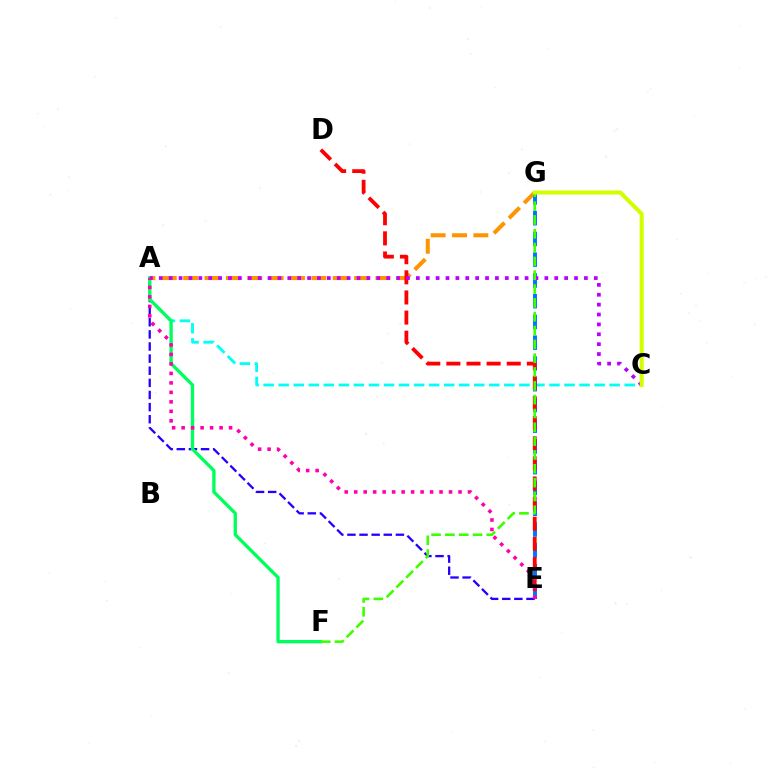{('A', 'G'): [{'color': '#ff9400', 'line_style': 'dashed', 'thickness': 2.9}], ('A', 'C'): [{'color': '#00fff6', 'line_style': 'dashed', 'thickness': 2.04}, {'color': '#b900ff', 'line_style': 'dotted', 'thickness': 2.69}], ('E', 'G'): [{'color': '#0074ff', 'line_style': 'dashed', 'thickness': 2.82}], ('D', 'E'): [{'color': '#ff0000', 'line_style': 'dashed', 'thickness': 2.73}], ('A', 'E'): [{'color': '#2500ff', 'line_style': 'dashed', 'thickness': 1.65}, {'color': '#ff00ac', 'line_style': 'dotted', 'thickness': 2.58}], ('A', 'F'): [{'color': '#00ff5c', 'line_style': 'solid', 'thickness': 2.4}], ('F', 'G'): [{'color': '#3dff00', 'line_style': 'dashed', 'thickness': 1.88}], ('C', 'G'): [{'color': '#d1ff00', 'line_style': 'solid', 'thickness': 2.91}]}